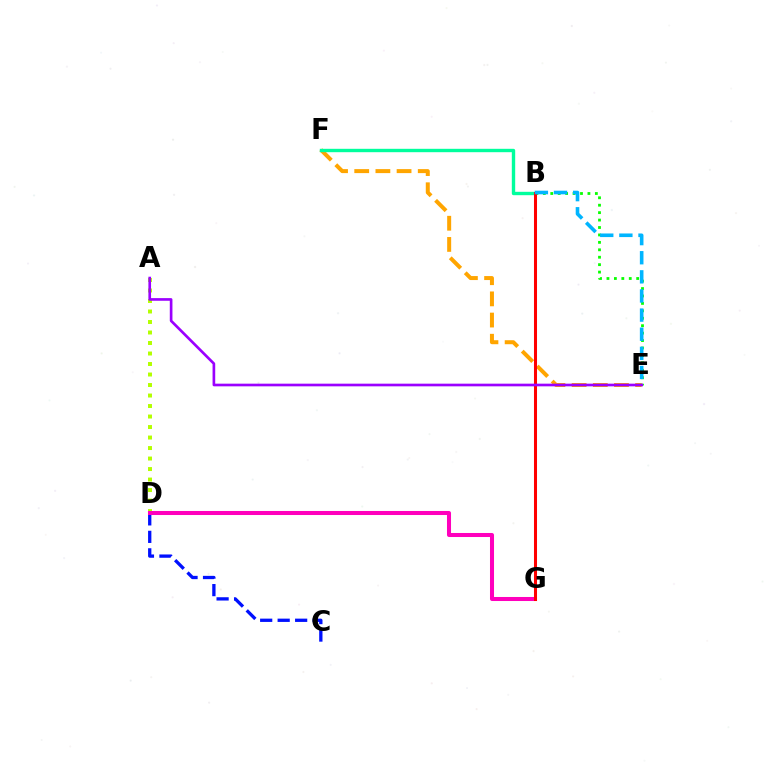{('C', 'D'): [{'color': '#0010ff', 'line_style': 'dashed', 'thickness': 2.38}], ('A', 'D'): [{'color': '#b3ff00', 'line_style': 'dotted', 'thickness': 2.85}], ('E', 'F'): [{'color': '#ffa500', 'line_style': 'dashed', 'thickness': 2.88}], ('B', 'E'): [{'color': '#08ff00', 'line_style': 'dotted', 'thickness': 2.02}, {'color': '#00b5ff', 'line_style': 'dashed', 'thickness': 2.6}], ('D', 'G'): [{'color': '#ff00bd', 'line_style': 'solid', 'thickness': 2.9}], ('B', 'F'): [{'color': '#00ff9d', 'line_style': 'solid', 'thickness': 2.44}], ('B', 'G'): [{'color': '#ff0000', 'line_style': 'solid', 'thickness': 2.19}], ('A', 'E'): [{'color': '#9b00ff', 'line_style': 'solid', 'thickness': 1.92}]}